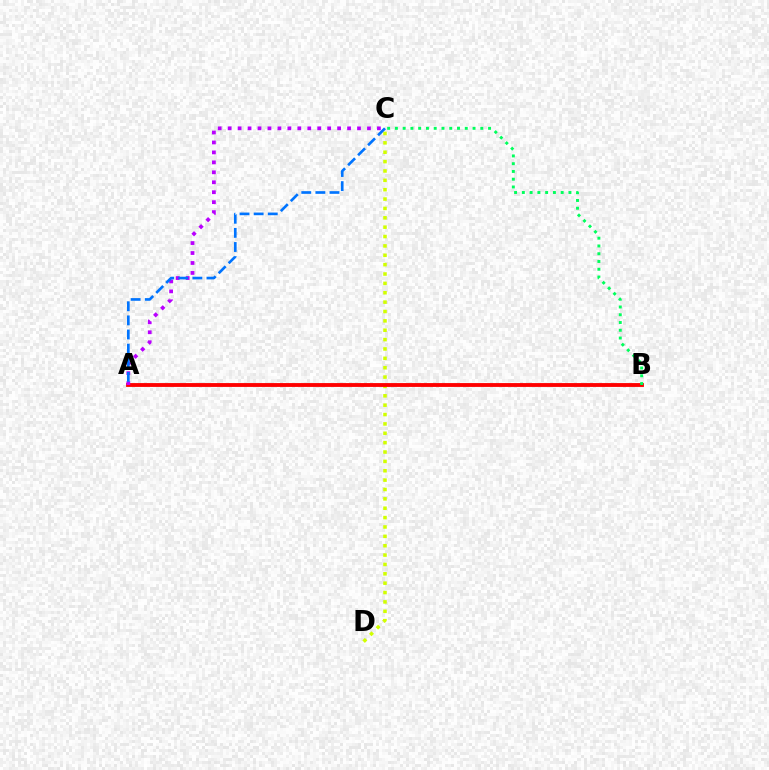{('C', 'D'): [{'color': '#d1ff00', 'line_style': 'dotted', 'thickness': 2.55}], ('A', 'B'): [{'color': '#ff0000', 'line_style': 'solid', 'thickness': 2.77}], ('A', 'C'): [{'color': '#b900ff', 'line_style': 'dotted', 'thickness': 2.7}, {'color': '#0074ff', 'line_style': 'dashed', 'thickness': 1.92}], ('B', 'C'): [{'color': '#00ff5c', 'line_style': 'dotted', 'thickness': 2.11}]}